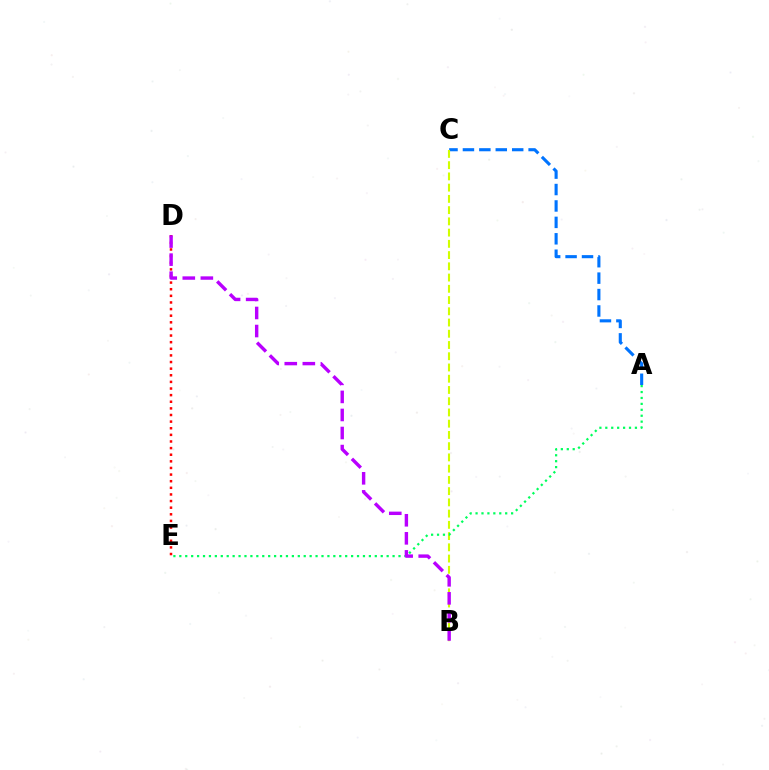{('D', 'E'): [{'color': '#ff0000', 'line_style': 'dotted', 'thickness': 1.8}], ('A', 'C'): [{'color': '#0074ff', 'line_style': 'dashed', 'thickness': 2.23}], ('B', 'C'): [{'color': '#d1ff00', 'line_style': 'dashed', 'thickness': 1.53}], ('A', 'E'): [{'color': '#00ff5c', 'line_style': 'dotted', 'thickness': 1.61}], ('B', 'D'): [{'color': '#b900ff', 'line_style': 'dashed', 'thickness': 2.45}]}